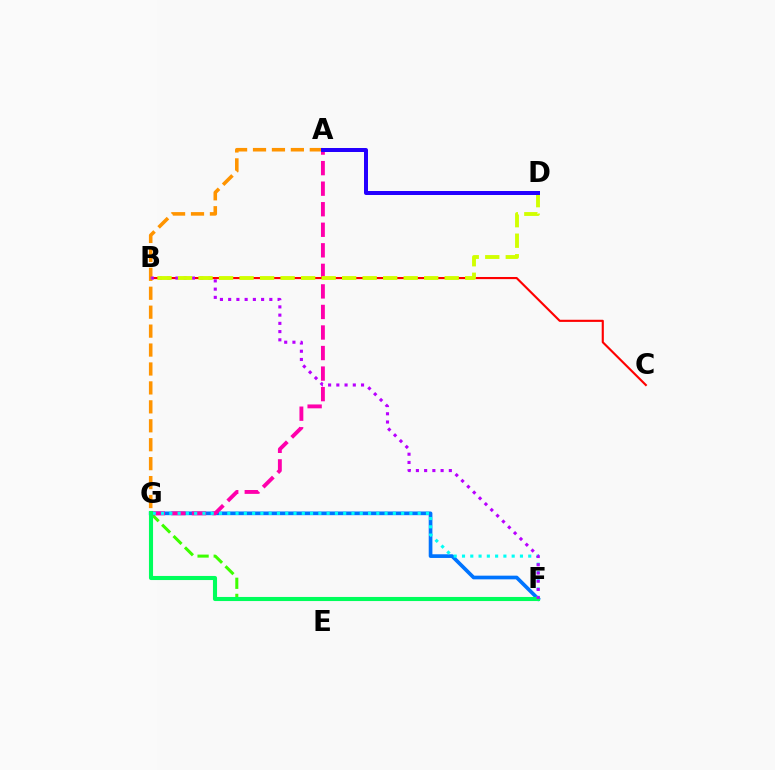{('F', 'G'): [{'color': '#3dff00', 'line_style': 'dashed', 'thickness': 2.19}, {'color': '#0074ff', 'line_style': 'solid', 'thickness': 2.65}, {'color': '#00fff6', 'line_style': 'dotted', 'thickness': 2.25}, {'color': '#00ff5c', 'line_style': 'solid', 'thickness': 2.95}], ('A', 'G'): [{'color': '#ff00ac', 'line_style': 'dashed', 'thickness': 2.79}, {'color': '#ff9400', 'line_style': 'dashed', 'thickness': 2.57}], ('B', 'C'): [{'color': '#ff0000', 'line_style': 'solid', 'thickness': 1.54}], ('B', 'F'): [{'color': '#b900ff', 'line_style': 'dotted', 'thickness': 2.24}], ('B', 'D'): [{'color': '#d1ff00', 'line_style': 'dashed', 'thickness': 2.79}], ('A', 'D'): [{'color': '#2500ff', 'line_style': 'solid', 'thickness': 2.88}]}